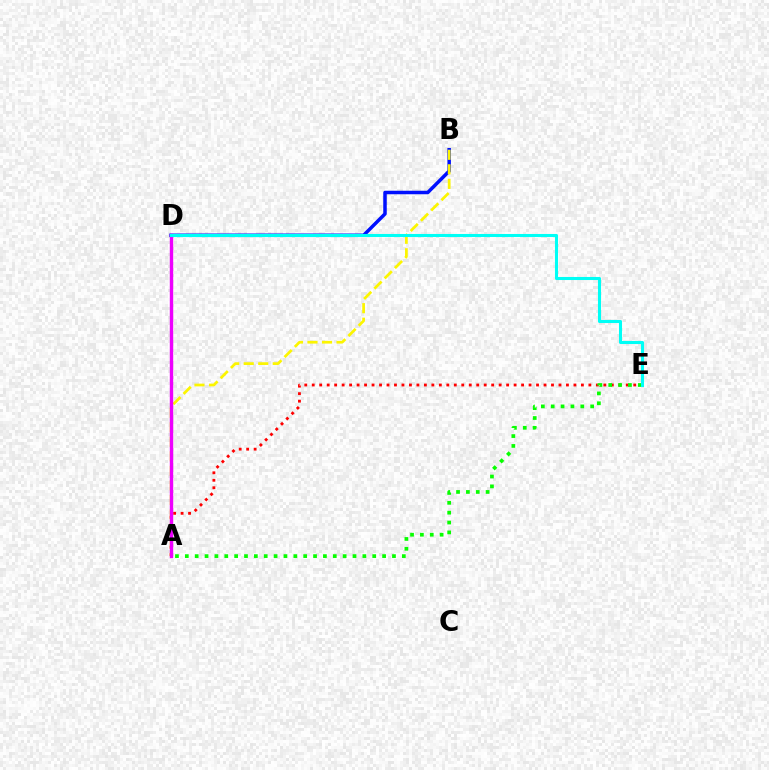{('A', 'E'): [{'color': '#ff0000', 'line_style': 'dotted', 'thickness': 2.03}, {'color': '#08ff00', 'line_style': 'dotted', 'thickness': 2.68}], ('B', 'D'): [{'color': '#0010ff', 'line_style': 'solid', 'thickness': 2.52}], ('A', 'B'): [{'color': '#fcf500', 'line_style': 'dashed', 'thickness': 1.97}], ('A', 'D'): [{'color': '#ee00ff', 'line_style': 'solid', 'thickness': 2.45}], ('D', 'E'): [{'color': '#00fff6', 'line_style': 'solid', 'thickness': 2.2}]}